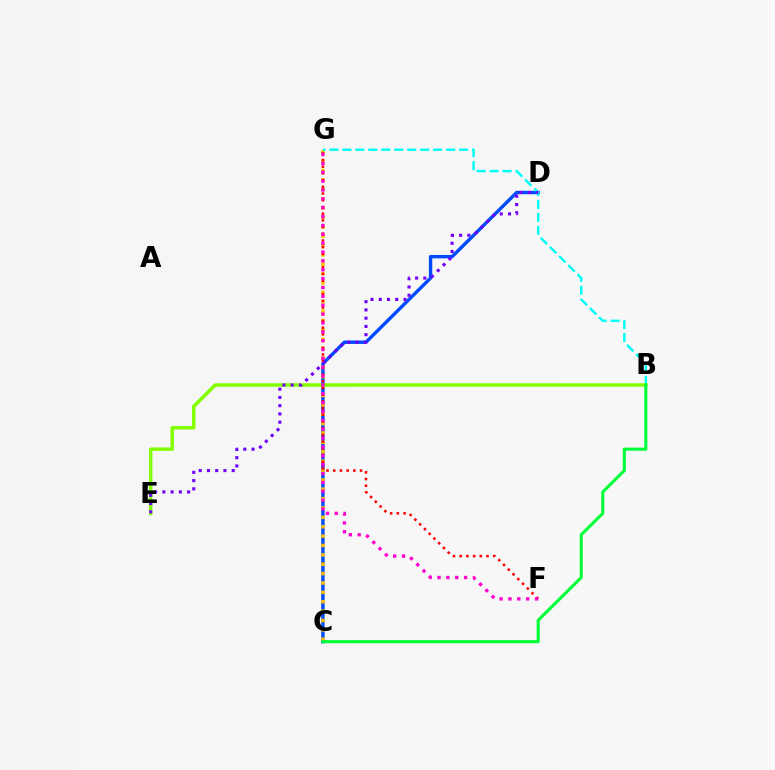{('C', 'D'): [{'color': '#004bff', 'line_style': 'solid', 'thickness': 2.45}], ('C', 'G'): [{'color': '#ffbd00', 'line_style': 'dotted', 'thickness': 2.55}], ('F', 'G'): [{'color': '#ff0000', 'line_style': 'dotted', 'thickness': 1.82}, {'color': '#ff00cf', 'line_style': 'dotted', 'thickness': 2.41}], ('B', 'G'): [{'color': '#00fff6', 'line_style': 'dashed', 'thickness': 1.76}], ('B', 'E'): [{'color': '#84ff00', 'line_style': 'solid', 'thickness': 2.51}], ('D', 'E'): [{'color': '#7200ff', 'line_style': 'dotted', 'thickness': 2.24}], ('B', 'C'): [{'color': '#00ff39', 'line_style': 'solid', 'thickness': 2.22}]}